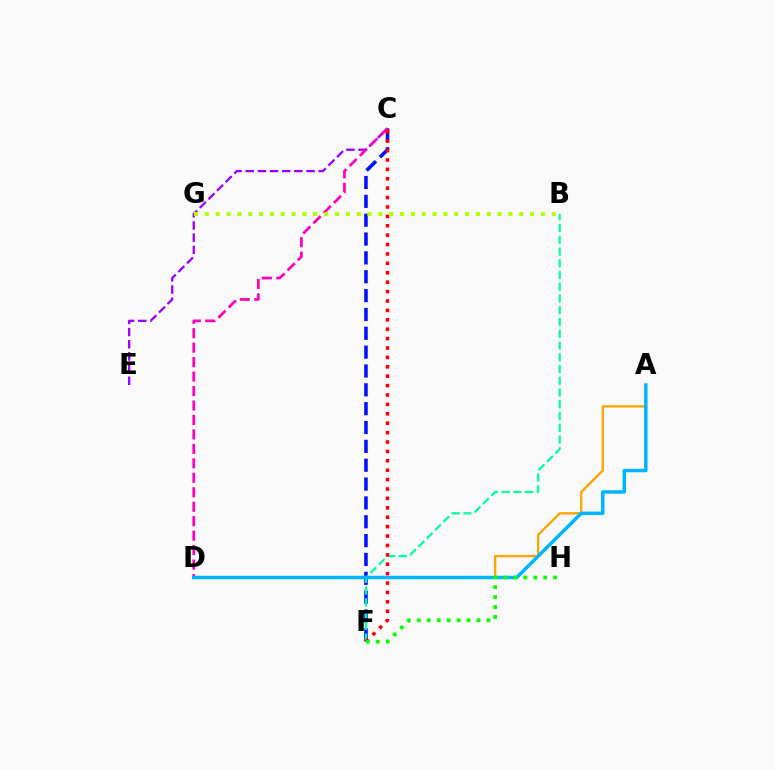{('A', 'D'): [{'color': '#ffa500', 'line_style': 'solid', 'thickness': 1.69}, {'color': '#00b5ff', 'line_style': 'solid', 'thickness': 2.5}], ('C', 'F'): [{'color': '#0010ff', 'line_style': 'dashed', 'thickness': 2.56}, {'color': '#ff0000', 'line_style': 'dotted', 'thickness': 2.55}], ('C', 'E'): [{'color': '#9b00ff', 'line_style': 'dashed', 'thickness': 1.65}], ('B', 'F'): [{'color': '#00ff9d', 'line_style': 'dashed', 'thickness': 1.6}], ('C', 'D'): [{'color': '#ff00bd', 'line_style': 'dashed', 'thickness': 1.96}], ('B', 'G'): [{'color': '#b3ff00', 'line_style': 'dotted', 'thickness': 2.95}], ('F', 'H'): [{'color': '#08ff00', 'line_style': 'dotted', 'thickness': 2.7}]}